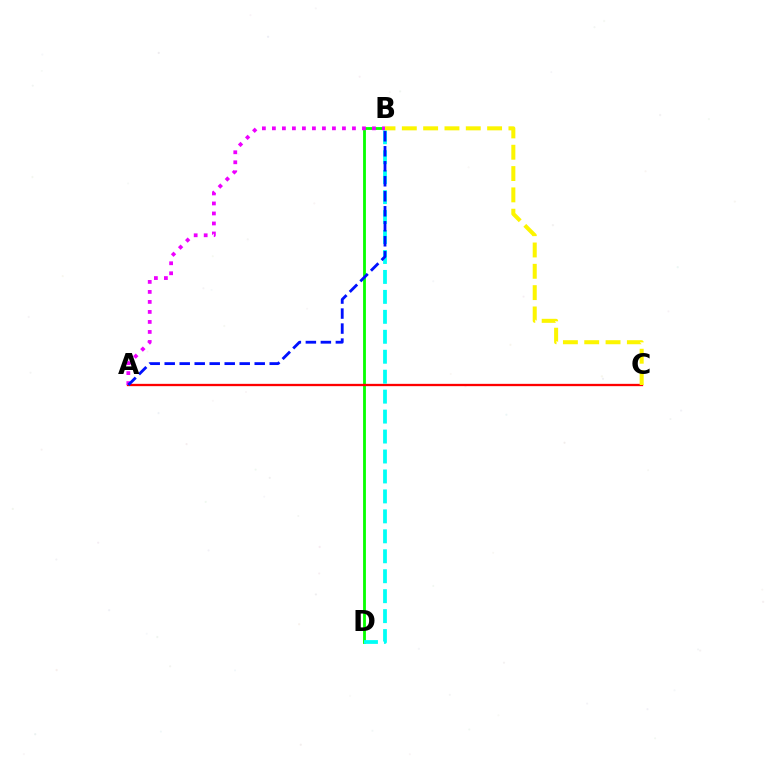{('B', 'D'): [{'color': '#08ff00', 'line_style': 'solid', 'thickness': 2.03}, {'color': '#00fff6', 'line_style': 'dashed', 'thickness': 2.71}], ('A', 'C'): [{'color': '#ff0000', 'line_style': 'solid', 'thickness': 1.66}], ('B', 'C'): [{'color': '#fcf500', 'line_style': 'dashed', 'thickness': 2.9}], ('A', 'B'): [{'color': '#ee00ff', 'line_style': 'dotted', 'thickness': 2.72}, {'color': '#0010ff', 'line_style': 'dashed', 'thickness': 2.04}]}